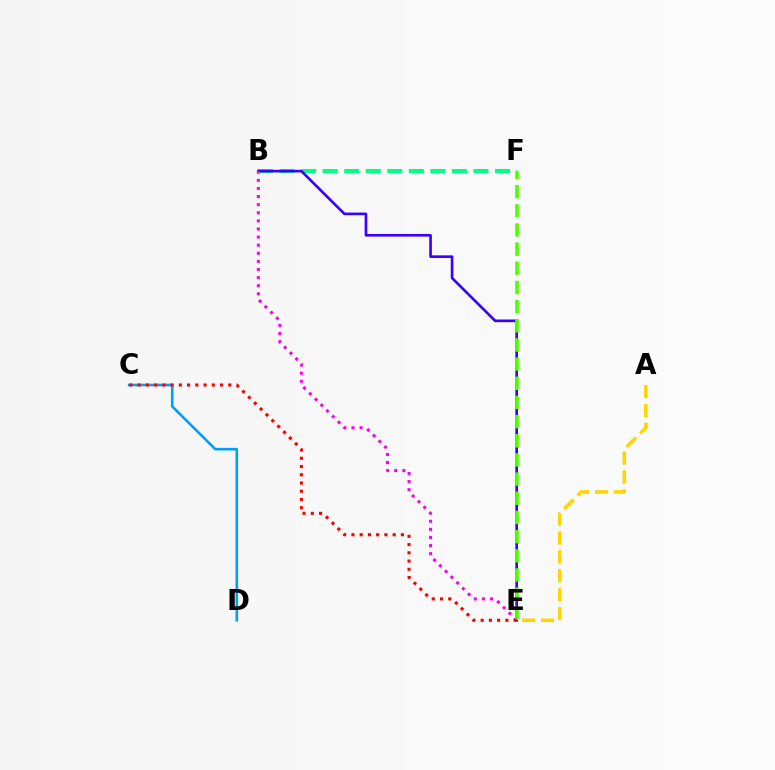{('B', 'F'): [{'color': '#00ff86', 'line_style': 'dashed', 'thickness': 2.93}], ('B', 'E'): [{'color': '#3700ff', 'line_style': 'solid', 'thickness': 1.9}, {'color': '#ff00ed', 'line_style': 'dotted', 'thickness': 2.2}], ('E', 'F'): [{'color': '#4fff00', 'line_style': 'dashed', 'thickness': 2.6}], ('C', 'D'): [{'color': '#009eff', 'line_style': 'solid', 'thickness': 1.88}], ('C', 'E'): [{'color': '#ff0000', 'line_style': 'dotted', 'thickness': 2.24}], ('A', 'E'): [{'color': '#ffd500', 'line_style': 'dashed', 'thickness': 2.56}]}